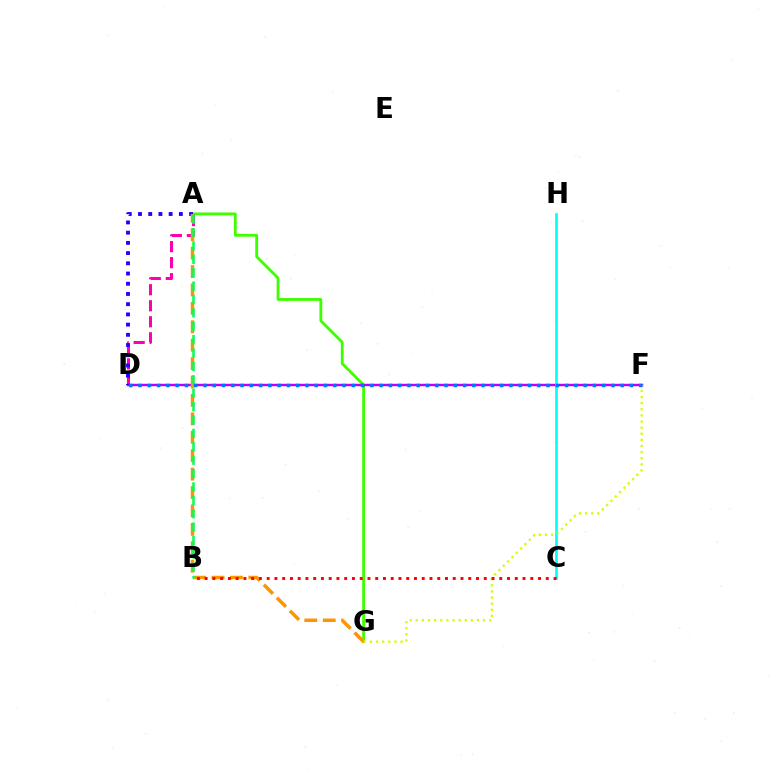{('A', 'D'): [{'color': '#ff00ac', 'line_style': 'dashed', 'thickness': 2.18}, {'color': '#2500ff', 'line_style': 'dotted', 'thickness': 2.78}], ('A', 'G'): [{'color': '#3dff00', 'line_style': 'solid', 'thickness': 2.03}, {'color': '#ff9400', 'line_style': 'dashed', 'thickness': 2.5}], ('D', 'F'): [{'color': '#b900ff', 'line_style': 'solid', 'thickness': 1.76}, {'color': '#0074ff', 'line_style': 'dotted', 'thickness': 2.52}], ('C', 'H'): [{'color': '#00fff6', 'line_style': 'solid', 'thickness': 1.91}], ('F', 'G'): [{'color': '#d1ff00', 'line_style': 'dotted', 'thickness': 1.66}], ('A', 'B'): [{'color': '#00ff5c', 'line_style': 'dashed', 'thickness': 1.82}], ('B', 'C'): [{'color': '#ff0000', 'line_style': 'dotted', 'thickness': 2.11}]}